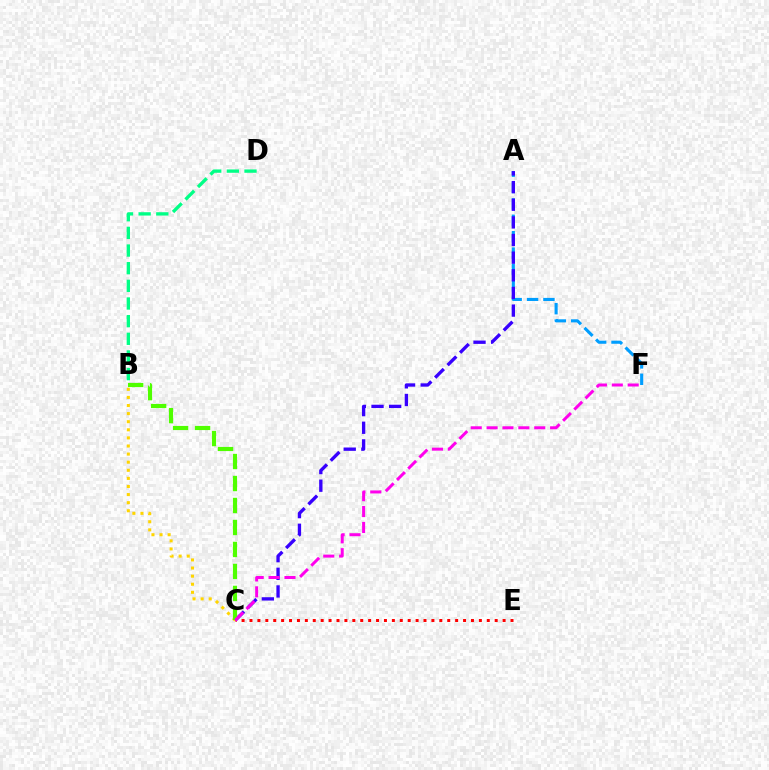{('A', 'F'): [{'color': '#009eff', 'line_style': 'dashed', 'thickness': 2.23}], ('A', 'C'): [{'color': '#3700ff', 'line_style': 'dashed', 'thickness': 2.4}], ('B', 'C'): [{'color': '#ffd500', 'line_style': 'dotted', 'thickness': 2.2}, {'color': '#4fff00', 'line_style': 'dashed', 'thickness': 2.99}], ('B', 'D'): [{'color': '#00ff86', 'line_style': 'dashed', 'thickness': 2.4}], ('C', 'E'): [{'color': '#ff0000', 'line_style': 'dotted', 'thickness': 2.15}], ('C', 'F'): [{'color': '#ff00ed', 'line_style': 'dashed', 'thickness': 2.16}]}